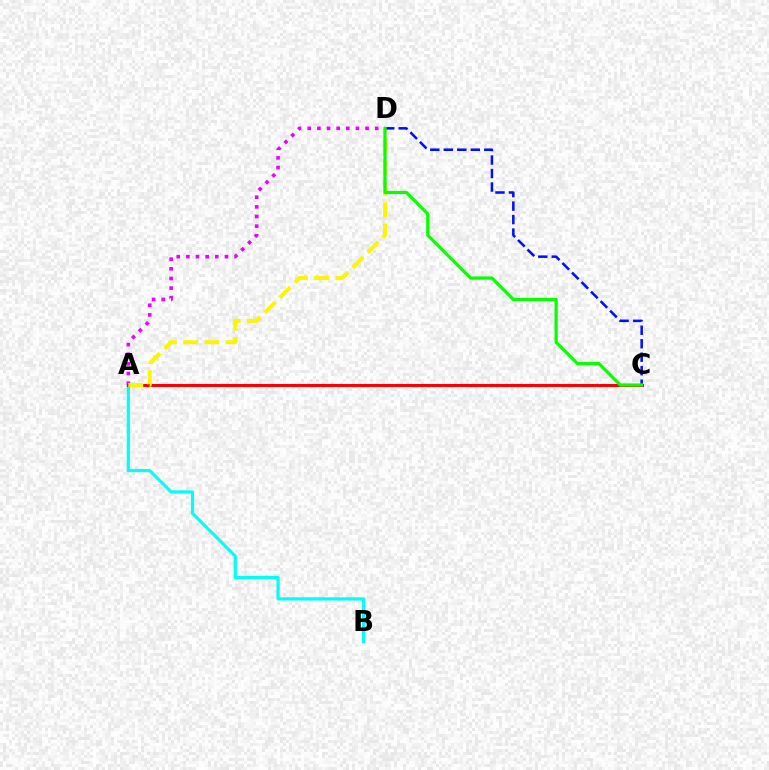{('A', 'B'): [{'color': '#00fff6', 'line_style': 'solid', 'thickness': 2.29}], ('A', 'D'): [{'color': '#ee00ff', 'line_style': 'dotted', 'thickness': 2.62}, {'color': '#fcf500', 'line_style': 'dashed', 'thickness': 2.89}], ('A', 'C'): [{'color': '#ff0000', 'line_style': 'solid', 'thickness': 2.16}], ('C', 'D'): [{'color': '#0010ff', 'line_style': 'dashed', 'thickness': 1.83}, {'color': '#08ff00', 'line_style': 'solid', 'thickness': 2.31}]}